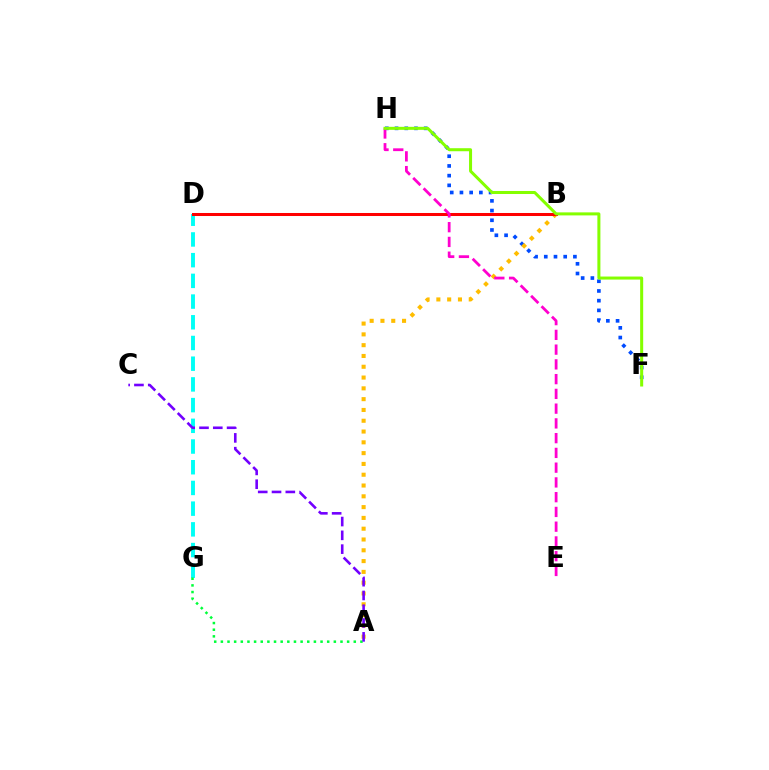{('D', 'G'): [{'color': '#00fff6', 'line_style': 'dashed', 'thickness': 2.81}], ('F', 'H'): [{'color': '#004bff', 'line_style': 'dotted', 'thickness': 2.64}, {'color': '#84ff00', 'line_style': 'solid', 'thickness': 2.18}], ('A', 'B'): [{'color': '#ffbd00', 'line_style': 'dotted', 'thickness': 2.93}], ('A', 'G'): [{'color': '#00ff39', 'line_style': 'dotted', 'thickness': 1.81}], ('A', 'C'): [{'color': '#7200ff', 'line_style': 'dashed', 'thickness': 1.87}], ('B', 'D'): [{'color': '#ff0000', 'line_style': 'solid', 'thickness': 2.18}], ('E', 'H'): [{'color': '#ff00cf', 'line_style': 'dashed', 'thickness': 2.0}]}